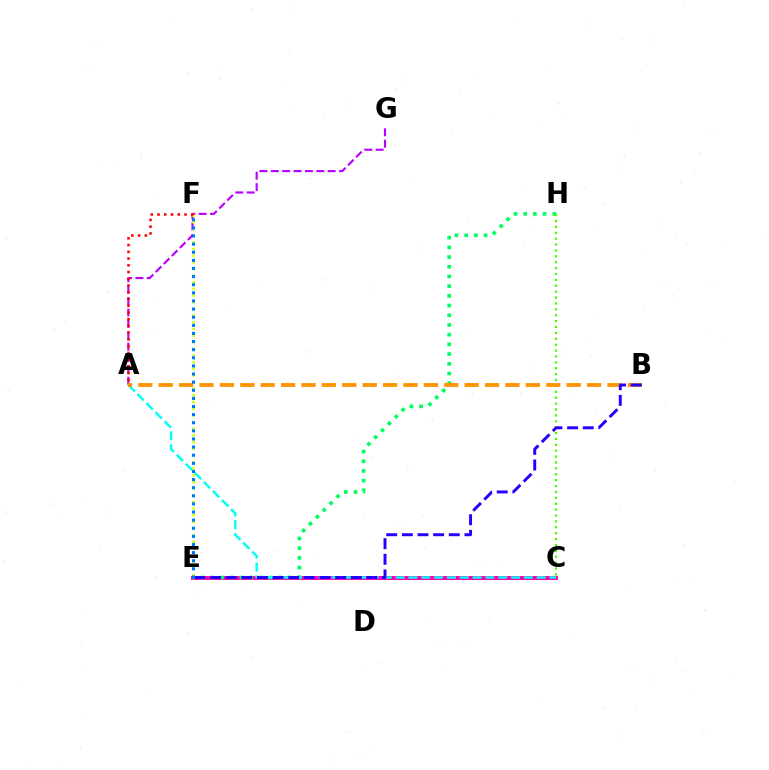{('C', 'E'): [{'color': '#ff00ac', 'line_style': 'solid', 'thickness': 2.84}], ('E', 'H'): [{'color': '#00ff5c', 'line_style': 'dotted', 'thickness': 2.63}], ('C', 'H'): [{'color': '#3dff00', 'line_style': 'dotted', 'thickness': 1.6}], ('A', 'C'): [{'color': '#00fff6', 'line_style': 'dashed', 'thickness': 1.74}], ('A', 'G'): [{'color': '#b900ff', 'line_style': 'dashed', 'thickness': 1.55}], ('E', 'F'): [{'color': '#d1ff00', 'line_style': 'dotted', 'thickness': 1.81}, {'color': '#0074ff', 'line_style': 'dotted', 'thickness': 2.21}], ('A', 'B'): [{'color': '#ff9400', 'line_style': 'dashed', 'thickness': 2.77}], ('A', 'F'): [{'color': '#ff0000', 'line_style': 'dotted', 'thickness': 1.83}], ('B', 'E'): [{'color': '#2500ff', 'line_style': 'dashed', 'thickness': 2.12}]}